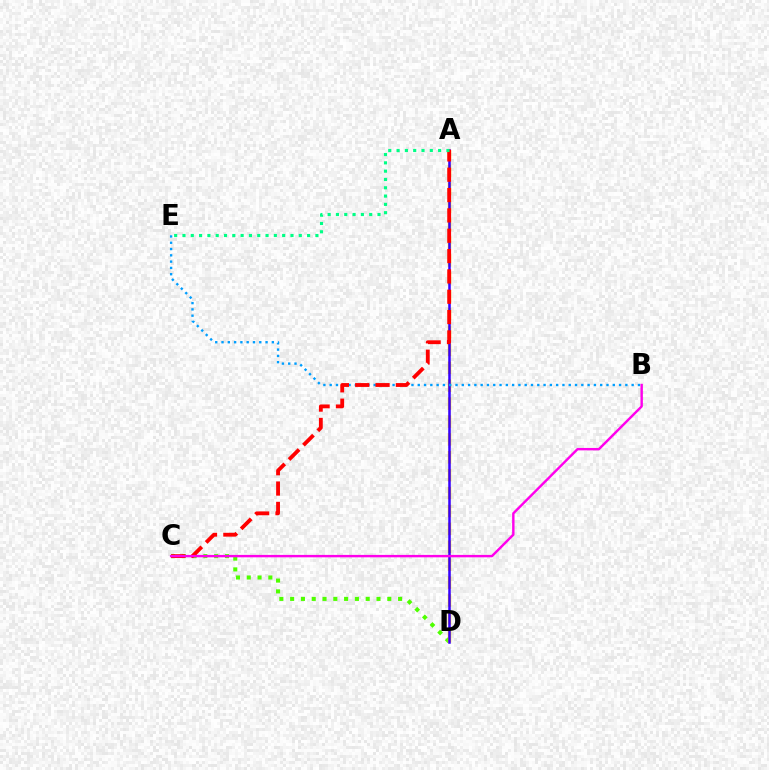{('C', 'D'): [{'color': '#4fff00', 'line_style': 'dotted', 'thickness': 2.93}], ('A', 'D'): [{'color': '#ffd500', 'line_style': 'dashed', 'thickness': 2.43}, {'color': '#3700ff', 'line_style': 'solid', 'thickness': 1.82}], ('B', 'E'): [{'color': '#009eff', 'line_style': 'dotted', 'thickness': 1.71}], ('A', 'C'): [{'color': '#ff0000', 'line_style': 'dashed', 'thickness': 2.76}], ('B', 'C'): [{'color': '#ff00ed', 'line_style': 'solid', 'thickness': 1.74}], ('A', 'E'): [{'color': '#00ff86', 'line_style': 'dotted', 'thickness': 2.26}]}